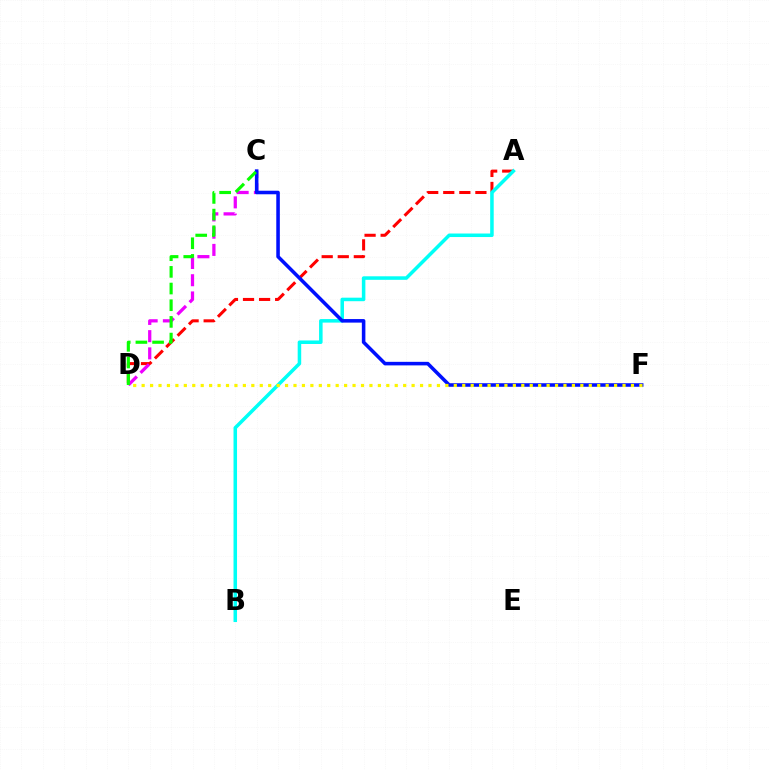{('A', 'D'): [{'color': '#ff0000', 'line_style': 'dashed', 'thickness': 2.18}], ('A', 'B'): [{'color': '#00fff6', 'line_style': 'solid', 'thickness': 2.54}], ('C', 'D'): [{'color': '#ee00ff', 'line_style': 'dashed', 'thickness': 2.34}, {'color': '#08ff00', 'line_style': 'dashed', 'thickness': 2.27}], ('C', 'F'): [{'color': '#0010ff', 'line_style': 'solid', 'thickness': 2.56}], ('D', 'F'): [{'color': '#fcf500', 'line_style': 'dotted', 'thickness': 2.29}]}